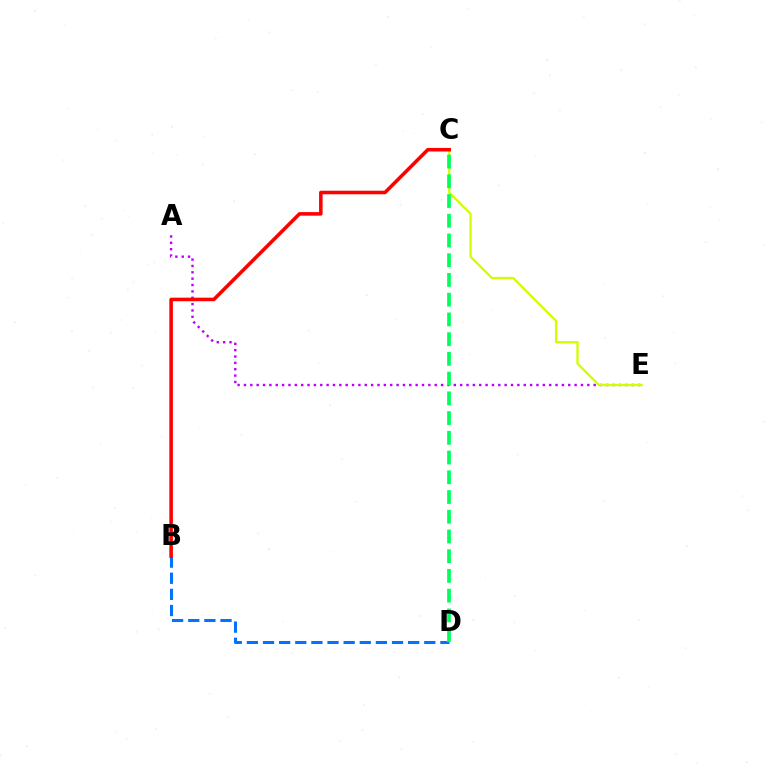{('A', 'E'): [{'color': '#b900ff', 'line_style': 'dotted', 'thickness': 1.73}], ('B', 'D'): [{'color': '#0074ff', 'line_style': 'dashed', 'thickness': 2.19}], ('C', 'E'): [{'color': '#d1ff00', 'line_style': 'solid', 'thickness': 1.68}], ('B', 'C'): [{'color': '#ff0000', 'line_style': 'solid', 'thickness': 2.56}], ('C', 'D'): [{'color': '#00ff5c', 'line_style': 'dashed', 'thickness': 2.68}]}